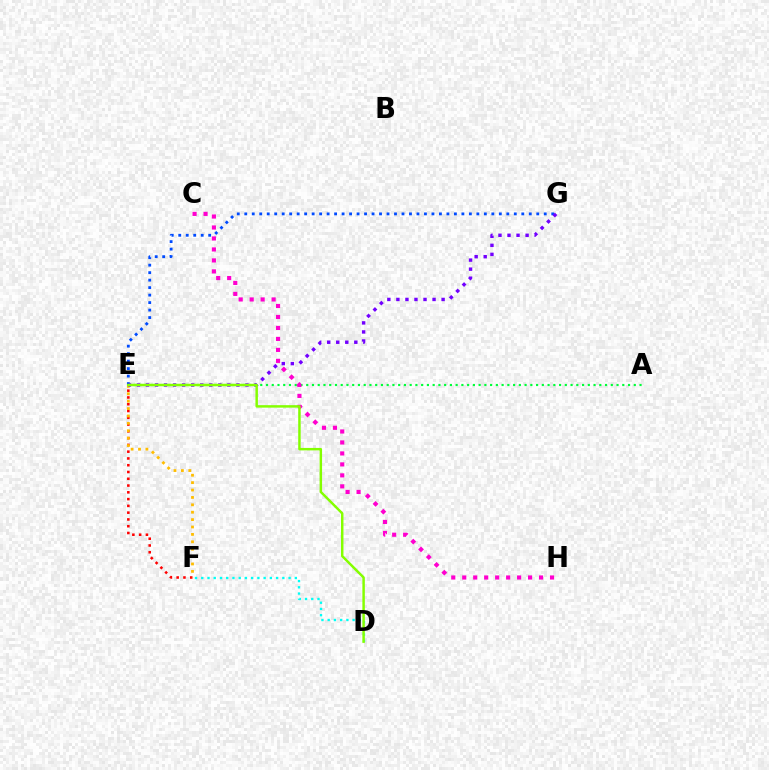{('E', 'G'): [{'color': '#004bff', 'line_style': 'dotted', 'thickness': 2.03}, {'color': '#7200ff', 'line_style': 'dotted', 'thickness': 2.46}], ('A', 'E'): [{'color': '#00ff39', 'line_style': 'dotted', 'thickness': 1.56}], ('E', 'F'): [{'color': '#ff0000', 'line_style': 'dotted', 'thickness': 1.84}, {'color': '#ffbd00', 'line_style': 'dotted', 'thickness': 2.01}], ('C', 'H'): [{'color': '#ff00cf', 'line_style': 'dotted', 'thickness': 2.98}], ('D', 'F'): [{'color': '#00fff6', 'line_style': 'dotted', 'thickness': 1.69}], ('D', 'E'): [{'color': '#84ff00', 'line_style': 'solid', 'thickness': 1.78}]}